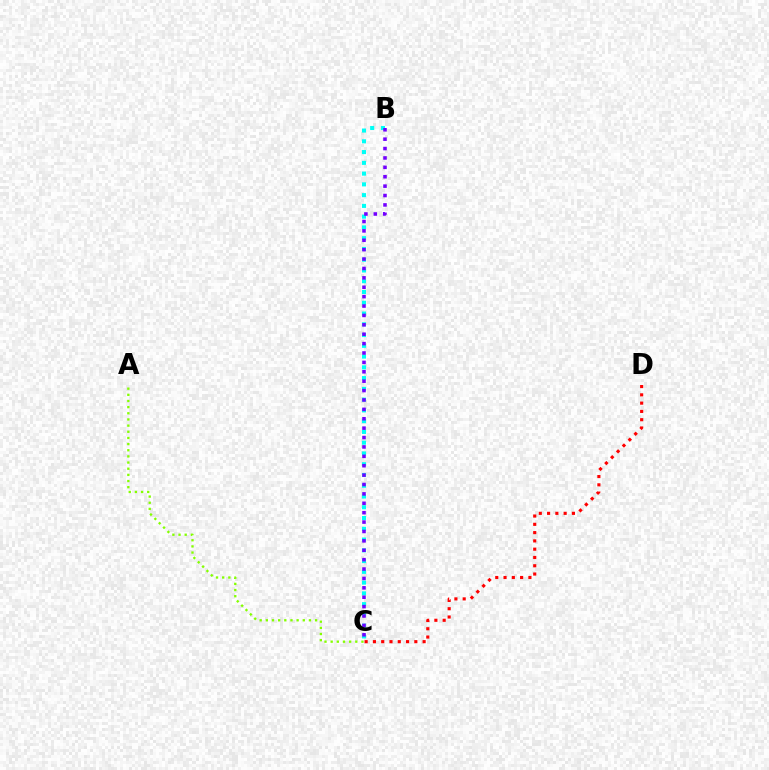{('B', 'C'): [{'color': '#00fff6', 'line_style': 'dotted', 'thickness': 2.92}, {'color': '#7200ff', 'line_style': 'dotted', 'thickness': 2.55}], ('C', 'D'): [{'color': '#ff0000', 'line_style': 'dotted', 'thickness': 2.25}], ('A', 'C'): [{'color': '#84ff00', 'line_style': 'dotted', 'thickness': 1.67}]}